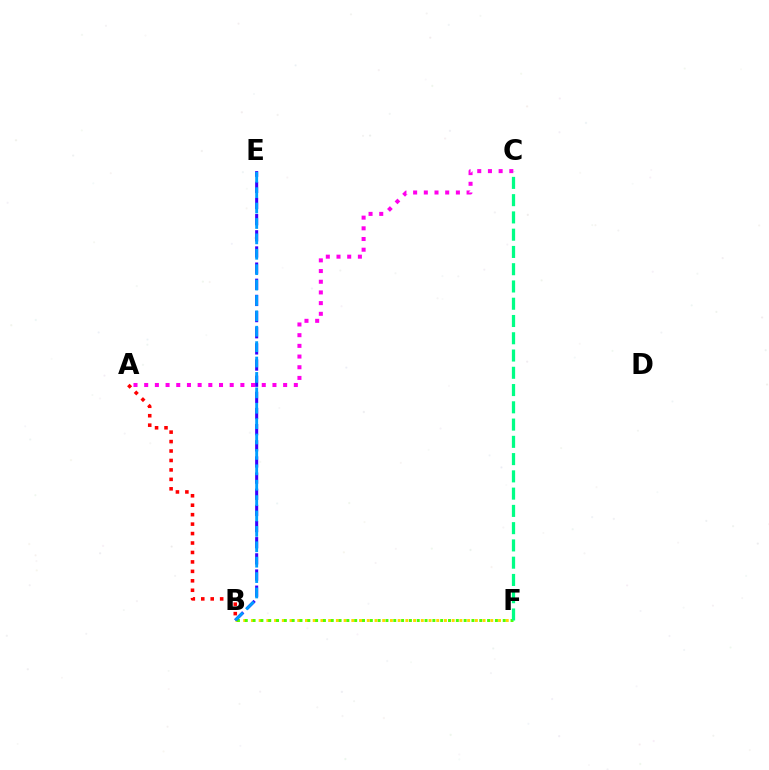{('B', 'F'): [{'color': '#ffd500', 'line_style': 'dotted', 'thickness': 2.1}, {'color': '#4fff00', 'line_style': 'dotted', 'thickness': 2.12}], ('A', 'C'): [{'color': '#ff00ed', 'line_style': 'dotted', 'thickness': 2.9}], ('A', 'B'): [{'color': '#ff0000', 'line_style': 'dotted', 'thickness': 2.57}], ('C', 'F'): [{'color': '#00ff86', 'line_style': 'dashed', 'thickness': 2.35}], ('B', 'E'): [{'color': '#3700ff', 'line_style': 'dashed', 'thickness': 2.19}, {'color': '#009eff', 'line_style': 'dashed', 'thickness': 2.09}]}